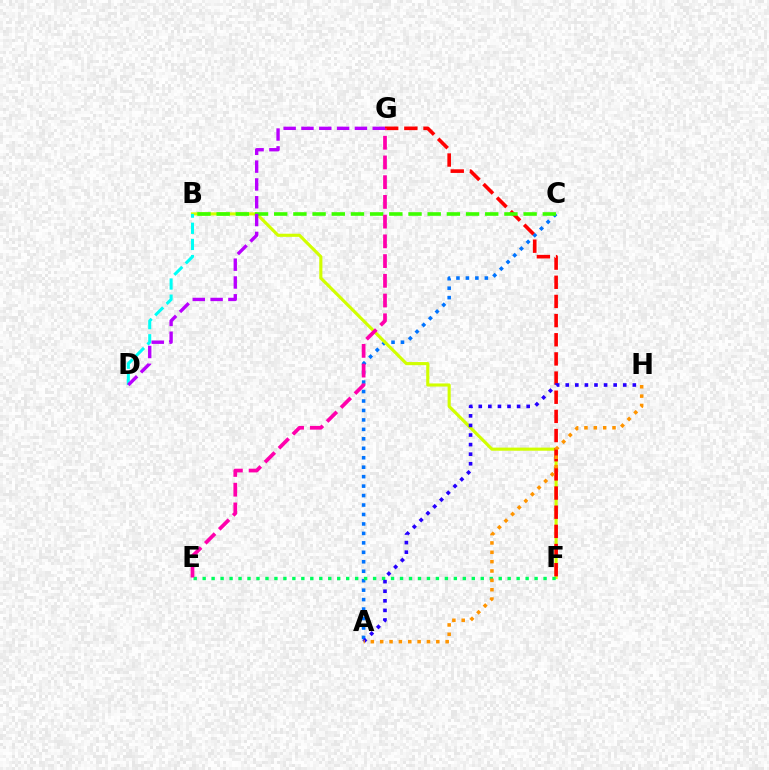{('A', 'C'): [{'color': '#0074ff', 'line_style': 'dotted', 'thickness': 2.57}], ('B', 'F'): [{'color': '#d1ff00', 'line_style': 'solid', 'thickness': 2.25}], ('E', 'F'): [{'color': '#00ff5c', 'line_style': 'dotted', 'thickness': 2.44}], ('F', 'G'): [{'color': '#ff0000', 'line_style': 'dashed', 'thickness': 2.6}], ('A', 'H'): [{'color': '#2500ff', 'line_style': 'dotted', 'thickness': 2.6}, {'color': '#ff9400', 'line_style': 'dotted', 'thickness': 2.54}], ('B', 'C'): [{'color': '#3dff00', 'line_style': 'dashed', 'thickness': 2.61}], ('B', 'D'): [{'color': '#00fff6', 'line_style': 'dashed', 'thickness': 2.19}], ('E', 'G'): [{'color': '#ff00ac', 'line_style': 'dashed', 'thickness': 2.68}], ('D', 'G'): [{'color': '#b900ff', 'line_style': 'dashed', 'thickness': 2.42}]}